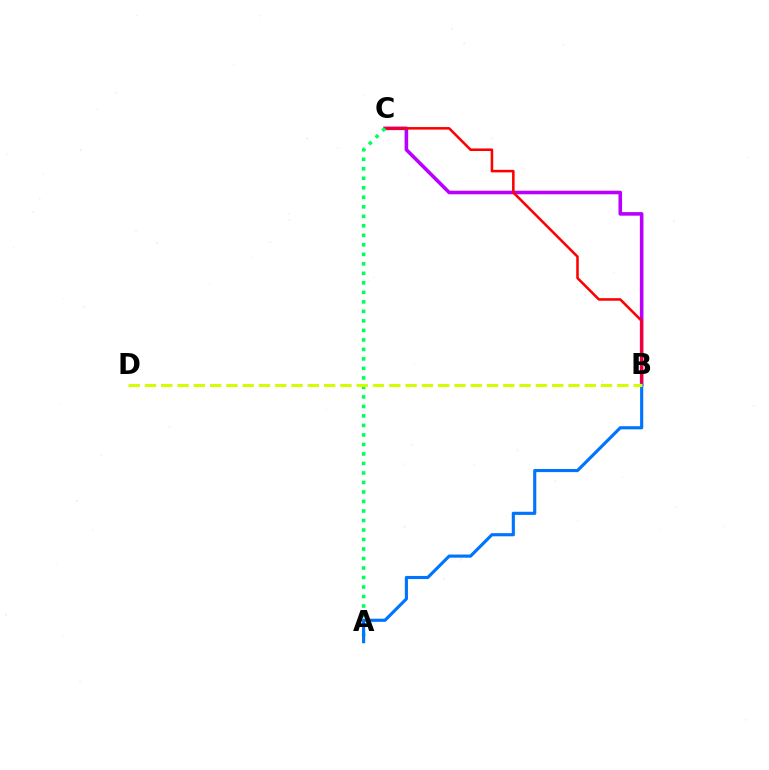{('B', 'C'): [{'color': '#b900ff', 'line_style': 'solid', 'thickness': 2.58}, {'color': '#ff0000', 'line_style': 'solid', 'thickness': 1.84}], ('A', 'C'): [{'color': '#00ff5c', 'line_style': 'dotted', 'thickness': 2.58}], ('A', 'B'): [{'color': '#0074ff', 'line_style': 'solid', 'thickness': 2.26}], ('B', 'D'): [{'color': '#d1ff00', 'line_style': 'dashed', 'thickness': 2.21}]}